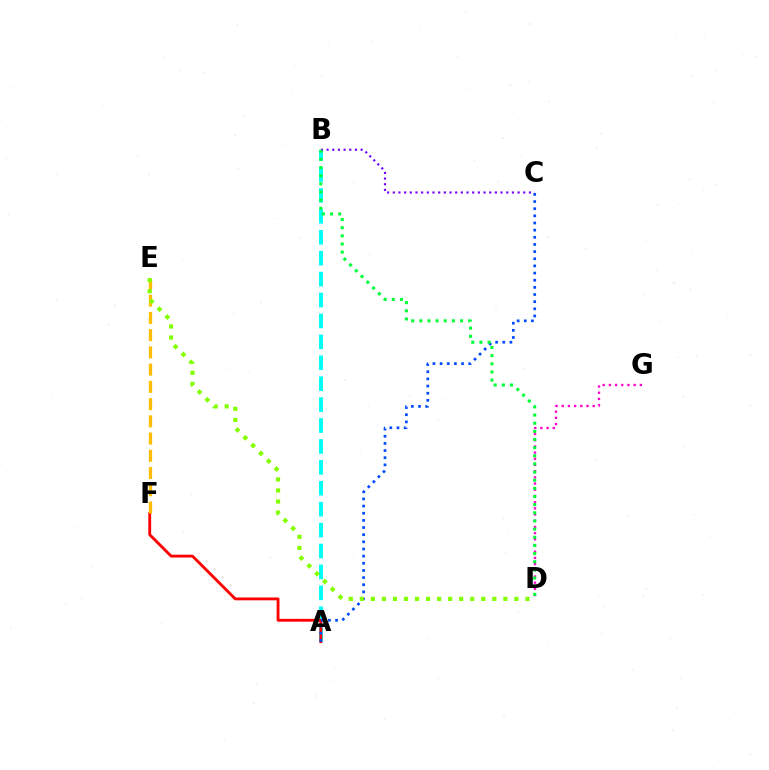{('A', 'B'): [{'color': '#00fff6', 'line_style': 'dashed', 'thickness': 2.84}], ('A', 'F'): [{'color': '#ff0000', 'line_style': 'solid', 'thickness': 2.05}], ('A', 'C'): [{'color': '#004bff', 'line_style': 'dotted', 'thickness': 1.94}], ('E', 'F'): [{'color': '#ffbd00', 'line_style': 'dashed', 'thickness': 2.34}], ('D', 'G'): [{'color': '#ff00cf', 'line_style': 'dotted', 'thickness': 1.68}], ('D', 'E'): [{'color': '#84ff00', 'line_style': 'dotted', 'thickness': 3.0}], ('B', 'C'): [{'color': '#7200ff', 'line_style': 'dotted', 'thickness': 1.54}], ('B', 'D'): [{'color': '#00ff39', 'line_style': 'dotted', 'thickness': 2.21}]}